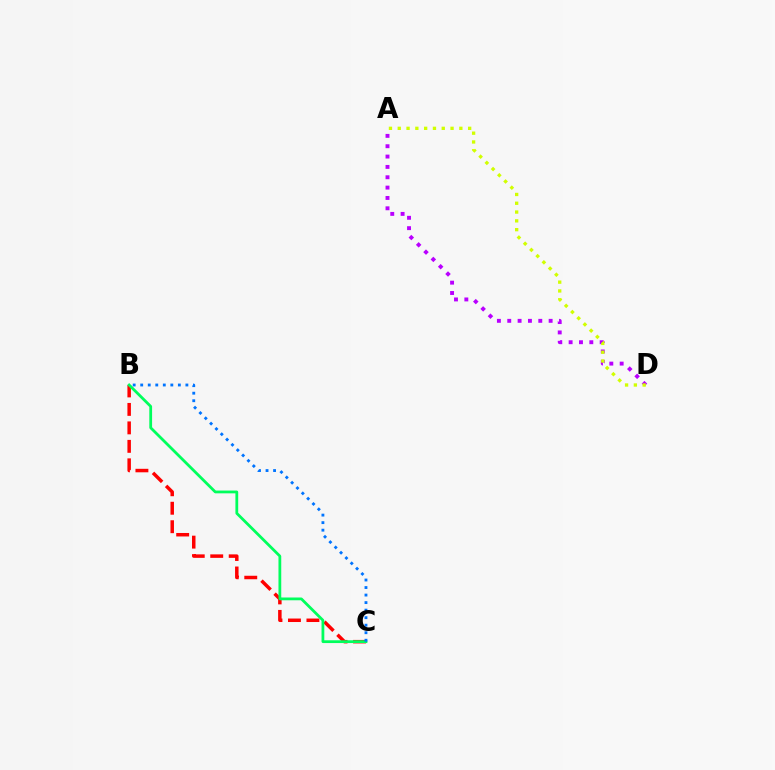{('A', 'D'): [{'color': '#b900ff', 'line_style': 'dotted', 'thickness': 2.81}, {'color': '#d1ff00', 'line_style': 'dotted', 'thickness': 2.39}], ('B', 'C'): [{'color': '#ff0000', 'line_style': 'dashed', 'thickness': 2.51}, {'color': '#00ff5c', 'line_style': 'solid', 'thickness': 2.0}, {'color': '#0074ff', 'line_style': 'dotted', 'thickness': 2.05}]}